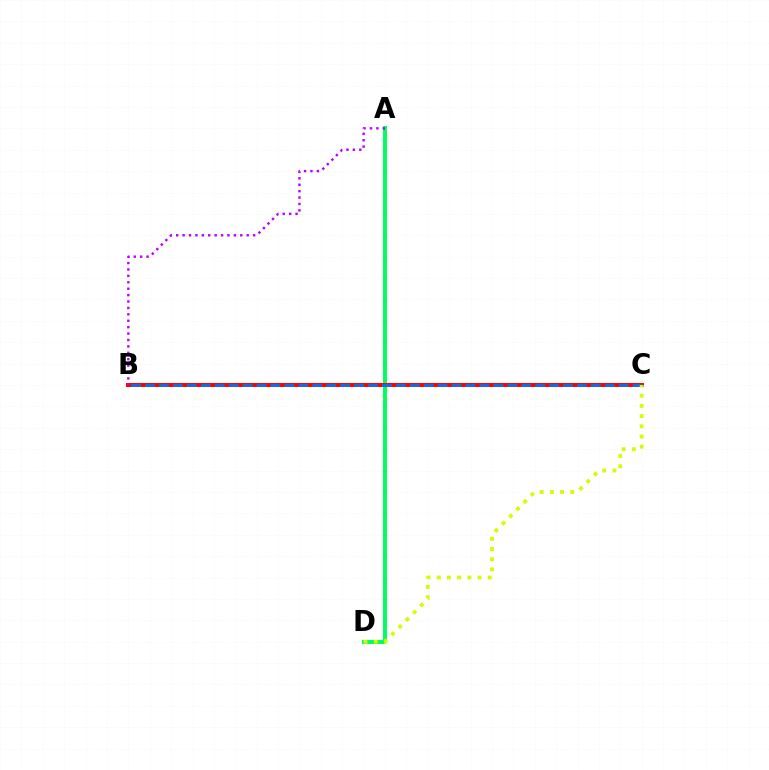{('A', 'D'): [{'color': '#00ff5c', 'line_style': 'solid', 'thickness': 2.85}], ('B', 'C'): [{'color': '#ff0000', 'line_style': 'solid', 'thickness': 2.86}, {'color': '#0074ff', 'line_style': 'dashed', 'thickness': 1.89}], ('A', 'B'): [{'color': '#b900ff', 'line_style': 'dotted', 'thickness': 1.74}], ('C', 'D'): [{'color': '#d1ff00', 'line_style': 'dotted', 'thickness': 2.77}]}